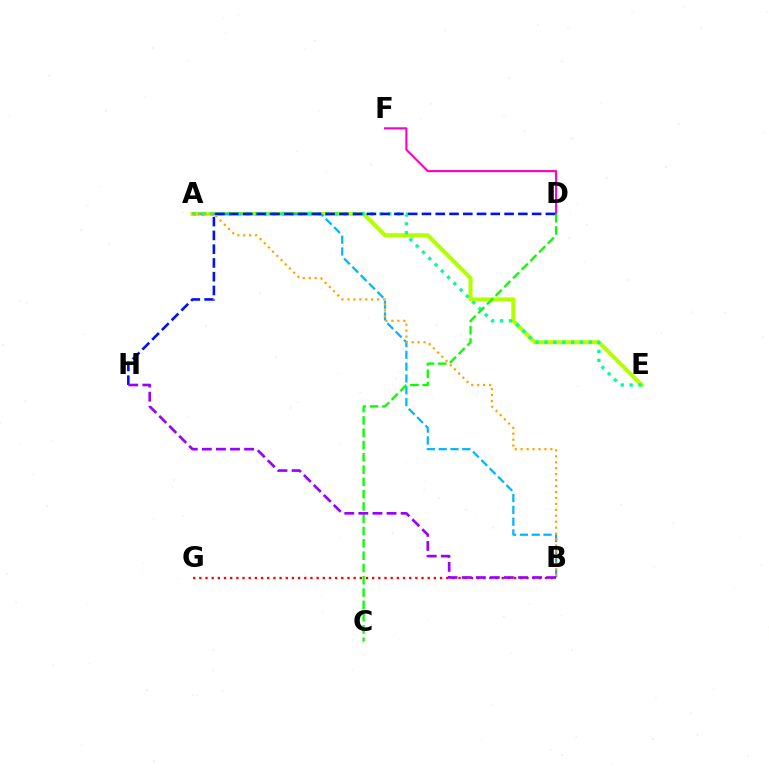{('A', 'E'): [{'color': '#b3ff00', 'line_style': 'solid', 'thickness': 2.92}, {'color': '#00ff9d', 'line_style': 'dotted', 'thickness': 2.41}], ('A', 'B'): [{'color': '#00b5ff', 'line_style': 'dashed', 'thickness': 1.6}, {'color': '#ffa500', 'line_style': 'dotted', 'thickness': 1.62}], ('B', 'G'): [{'color': '#ff0000', 'line_style': 'dotted', 'thickness': 1.68}], ('D', 'F'): [{'color': '#ff00bd', 'line_style': 'solid', 'thickness': 1.51}], ('C', 'D'): [{'color': '#08ff00', 'line_style': 'dashed', 'thickness': 1.67}], ('D', 'H'): [{'color': '#0010ff', 'line_style': 'dashed', 'thickness': 1.87}], ('B', 'H'): [{'color': '#9b00ff', 'line_style': 'dashed', 'thickness': 1.91}]}